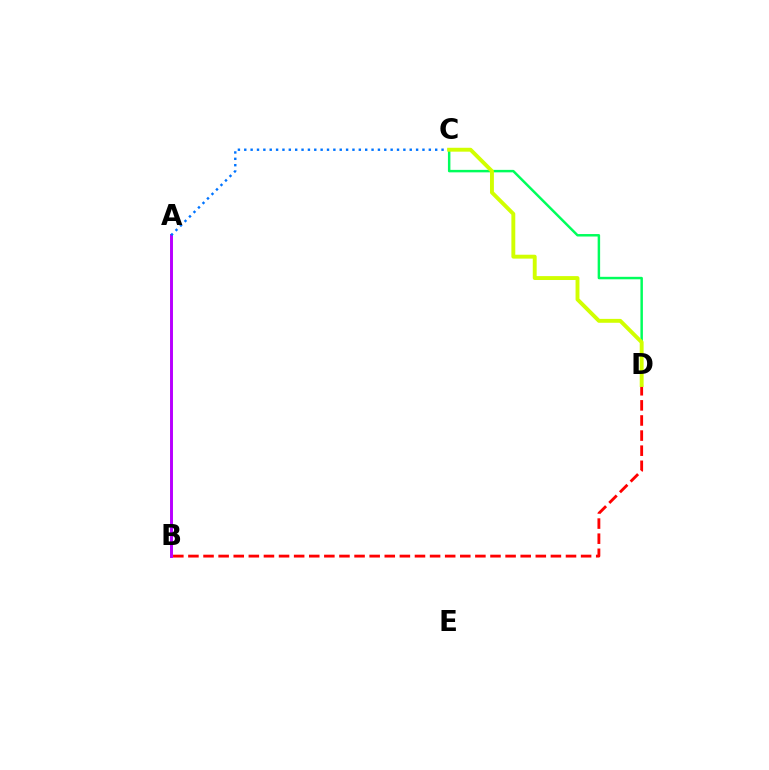{('A', 'B'): [{'color': '#b900ff', 'line_style': 'solid', 'thickness': 2.12}], ('C', 'D'): [{'color': '#00ff5c', 'line_style': 'solid', 'thickness': 1.78}, {'color': '#d1ff00', 'line_style': 'solid', 'thickness': 2.81}], ('A', 'C'): [{'color': '#0074ff', 'line_style': 'dotted', 'thickness': 1.73}], ('B', 'D'): [{'color': '#ff0000', 'line_style': 'dashed', 'thickness': 2.05}]}